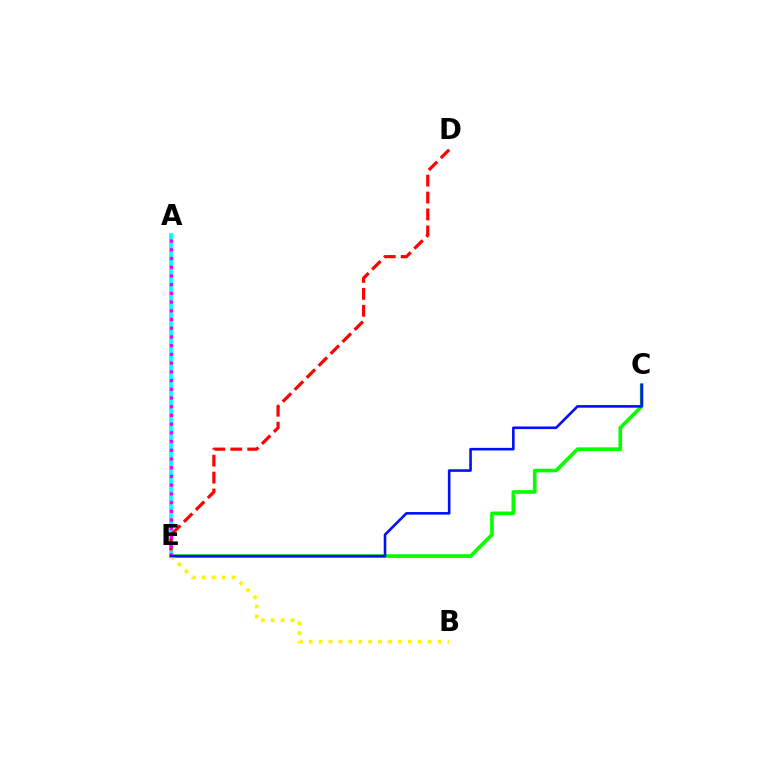{('C', 'E'): [{'color': '#08ff00', 'line_style': 'solid', 'thickness': 2.64}, {'color': '#0010ff', 'line_style': 'solid', 'thickness': 1.87}], ('A', 'E'): [{'color': '#00fff6', 'line_style': 'solid', 'thickness': 2.72}, {'color': '#ee00ff', 'line_style': 'dotted', 'thickness': 2.37}], ('D', 'E'): [{'color': '#ff0000', 'line_style': 'dashed', 'thickness': 2.3}], ('B', 'E'): [{'color': '#fcf500', 'line_style': 'dotted', 'thickness': 2.69}]}